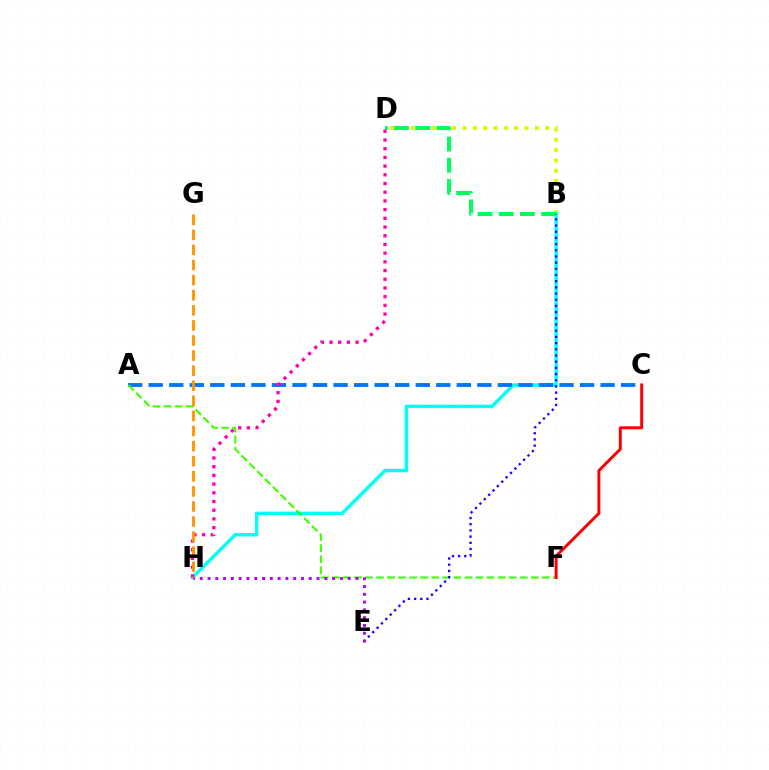{('B', 'D'): [{'color': '#d1ff00', 'line_style': 'dotted', 'thickness': 2.8}, {'color': '#00ff5c', 'line_style': 'dashed', 'thickness': 2.88}], ('B', 'H'): [{'color': '#00fff6', 'line_style': 'solid', 'thickness': 2.48}], ('A', 'C'): [{'color': '#0074ff', 'line_style': 'dashed', 'thickness': 2.79}], ('A', 'F'): [{'color': '#3dff00', 'line_style': 'dashed', 'thickness': 1.5}], ('D', 'H'): [{'color': '#ff00ac', 'line_style': 'dotted', 'thickness': 2.36}], ('G', 'H'): [{'color': '#ff9400', 'line_style': 'dashed', 'thickness': 2.05}], ('C', 'F'): [{'color': '#ff0000', 'line_style': 'solid', 'thickness': 2.12}], ('B', 'E'): [{'color': '#2500ff', 'line_style': 'dotted', 'thickness': 1.68}], ('E', 'H'): [{'color': '#b900ff', 'line_style': 'dotted', 'thickness': 2.12}]}